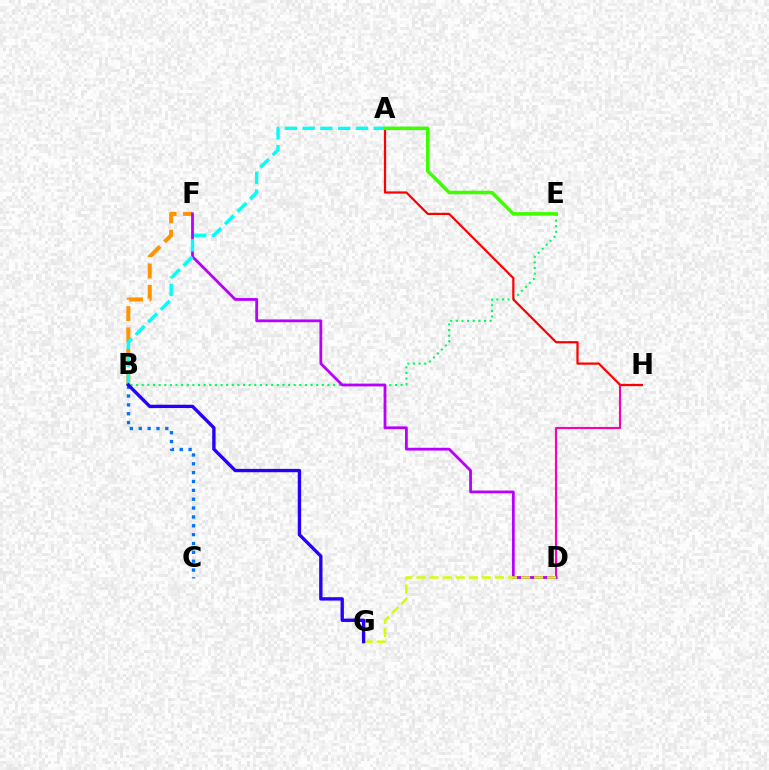{('D', 'H'): [{'color': '#ff00ac', 'line_style': 'solid', 'thickness': 1.51}], ('B', 'F'): [{'color': '#ff9400', 'line_style': 'dashed', 'thickness': 2.9}], ('B', 'E'): [{'color': '#00ff5c', 'line_style': 'dotted', 'thickness': 1.53}], ('D', 'F'): [{'color': '#b900ff', 'line_style': 'solid', 'thickness': 2.01}], ('A', 'H'): [{'color': '#ff0000', 'line_style': 'solid', 'thickness': 1.6}], ('D', 'G'): [{'color': '#d1ff00', 'line_style': 'dashed', 'thickness': 1.77}], ('A', 'B'): [{'color': '#00fff6', 'line_style': 'dashed', 'thickness': 2.42}], ('A', 'E'): [{'color': '#3dff00', 'line_style': 'solid', 'thickness': 2.56}], ('B', 'C'): [{'color': '#0074ff', 'line_style': 'dotted', 'thickness': 2.41}], ('B', 'G'): [{'color': '#2500ff', 'line_style': 'solid', 'thickness': 2.41}]}